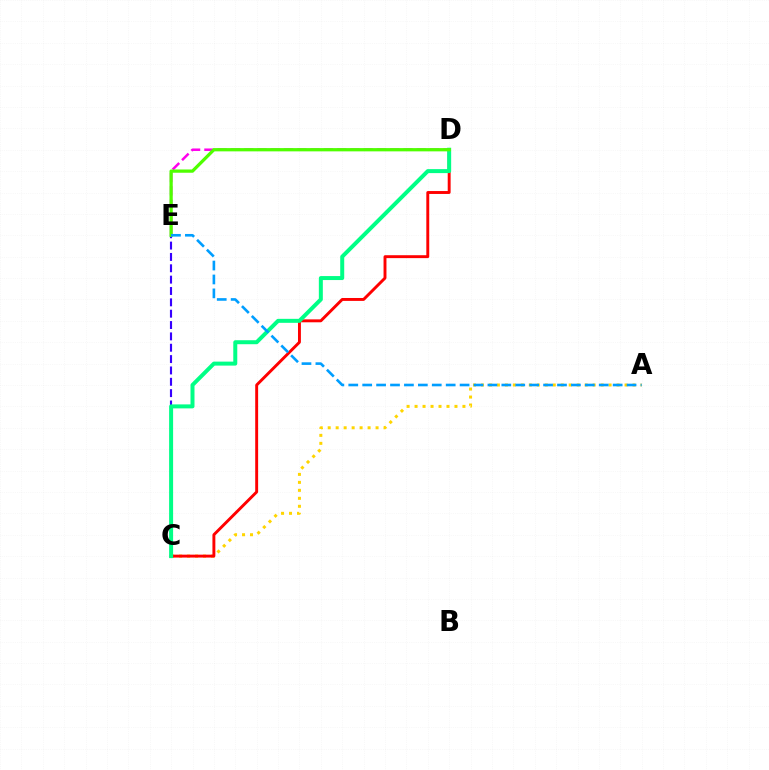{('A', 'C'): [{'color': '#ffd500', 'line_style': 'dotted', 'thickness': 2.17}], ('C', 'E'): [{'color': '#3700ff', 'line_style': 'dashed', 'thickness': 1.54}], ('D', 'E'): [{'color': '#ff00ed', 'line_style': 'dashed', 'thickness': 1.8}, {'color': '#4fff00', 'line_style': 'solid', 'thickness': 2.35}], ('C', 'D'): [{'color': '#ff0000', 'line_style': 'solid', 'thickness': 2.1}, {'color': '#00ff86', 'line_style': 'solid', 'thickness': 2.87}], ('A', 'E'): [{'color': '#009eff', 'line_style': 'dashed', 'thickness': 1.89}]}